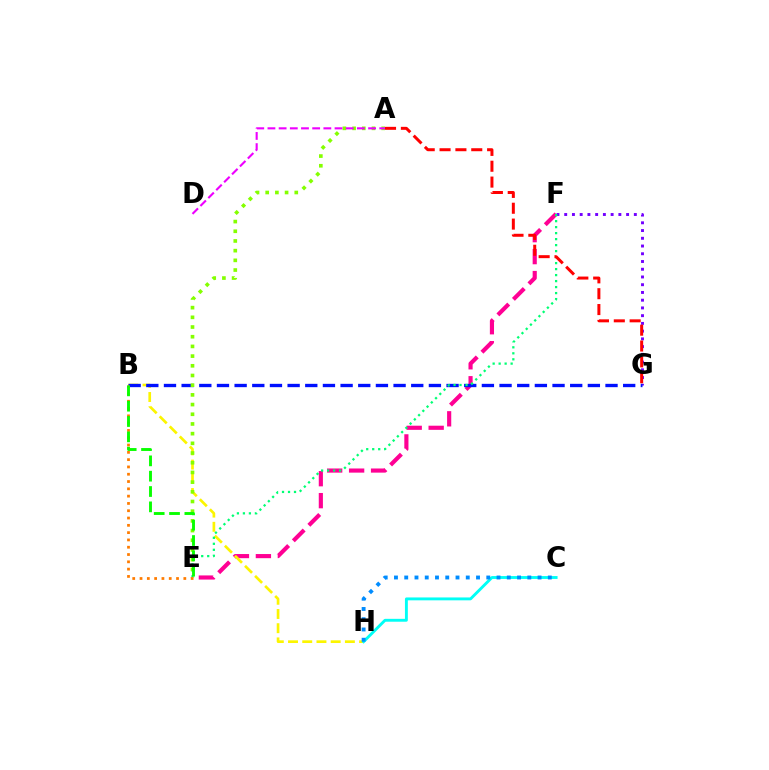{('E', 'F'): [{'color': '#ff0094', 'line_style': 'dashed', 'thickness': 2.98}, {'color': '#00ff74', 'line_style': 'dotted', 'thickness': 1.63}], ('F', 'G'): [{'color': '#7200ff', 'line_style': 'dotted', 'thickness': 2.1}], ('B', 'H'): [{'color': '#fcf500', 'line_style': 'dashed', 'thickness': 1.93}], ('C', 'H'): [{'color': '#00fff6', 'line_style': 'solid', 'thickness': 2.08}, {'color': '#008cff', 'line_style': 'dotted', 'thickness': 2.79}], ('B', 'G'): [{'color': '#0010ff', 'line_style': 'dashed', 'thickness': 2.4}], ('A', 'E'): [{'color': '#84ff00', 'line_style': 'dotted', 'thickness': 2.63}], ('A', 'D'): [{'color': '#ee00ff', 'line_style': 'dashed', 'thickness': 1.52}], ('A', 'G'): [{'color': '#ff0000', 'line_style': 'dashed', 'thickness': 2.15}], ('B', 'E'): [{'color': '#ff7c00', 'line_style': 'dotted', 'thickness': 1.98}, {'color': '#08ff00', 'line_style': 'dashed', 'thickness': 2.08}]}